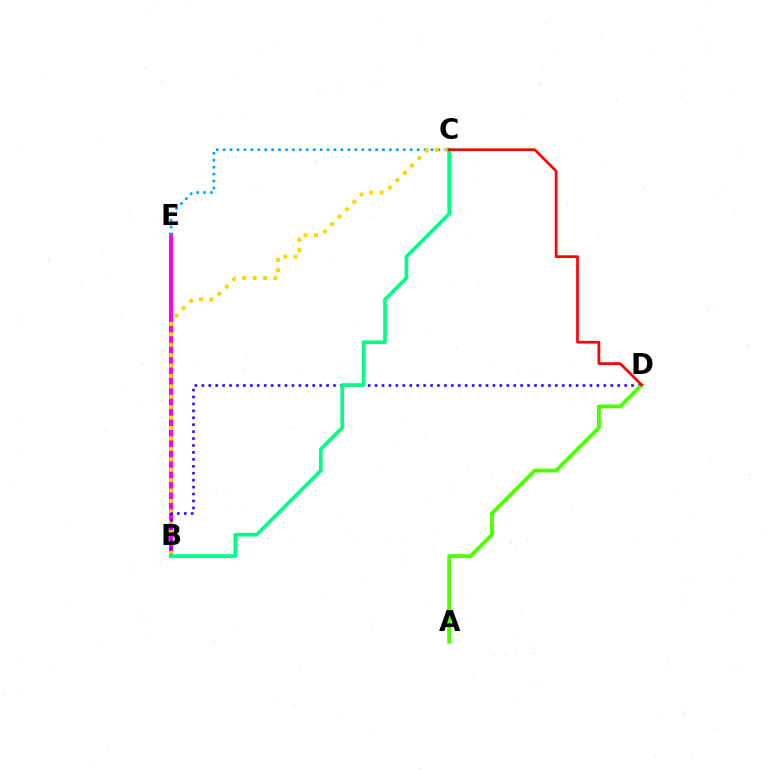{('B', 'E'): [{'color': '#ff00ed', 'line_style': 'solid', 'thickness': 2.93}], ('C', 'E'): [{'color': '#009eff', 'line_style': 'dotted', 'thickness': 1.88}], ('B', 'C'): [{'color': '#ffd500', 'line_style': 'dotted', 'thickness': 2.83}, {'color': '#00ff86', 'line_style': 'solid', 'thickness': 2.65}], ('B', 'D'): [{'color': '#3700ff', 'line_style': 'dotted', 'thickness': 1.88}], ('A', 'D'): [{'color': '#4fff00', 'line_style': 'solid', 'thickness': 2.79}], ('C', 'D'): [{'color': '#ff0000', 'line_style': 'solid', 'thickness': 1.95}]}